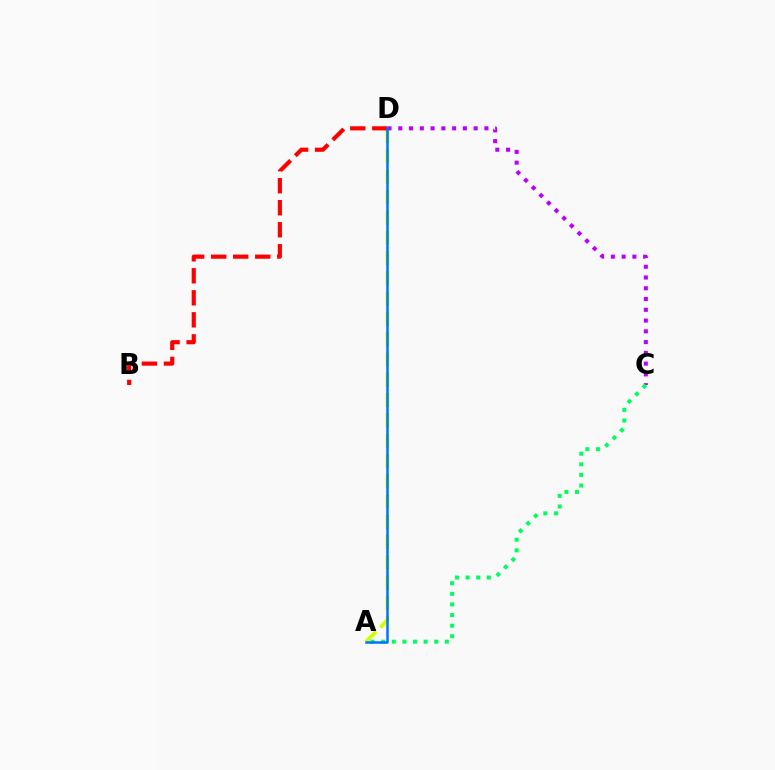{('A', 'D'): [{'color': '#d1ff00', 'line_style': 'dashed', 'thickness': 2.76}, {'color': '#0074ff', 'line_style': 'solid', 'thickness': 1.81}], ('B', 'D'): [{'color': '#ff0000', 'line_style': 'dashed', 'thickness': 2.99}], ('C', 'D'): [{'color': '#b900ff', 'line_style': 'dotted', 'thickness': 2.92}], ('A', 'C'): [{'color': '#00ff5c', 'line_style': 'dotted', 'thickness': 2.88}]}